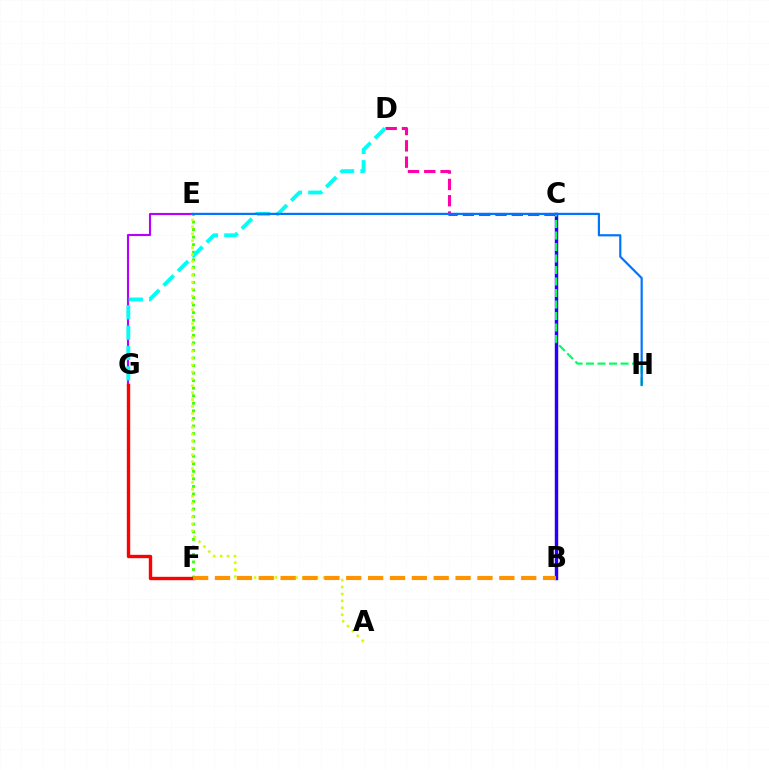{('E', 'F'): [{'color': '#3dff00', 'line_style': 'dotted', 'thickness': 2.05}], ('C', 'D'): [{'color': '#ff00ac', 'line_style': 'dashed', 'thickness': 2.22}], ('E', 'G'): [{'color': '#b900ff', 'line_style': 'solid', 'thickness': 1.54}], ('D', 'G'): [{'color': '#00fff6', 'line_style': 'dashed', 'thickness': 2.76}], ('F', 'G'): [{'color': '#ff0000', 'line_style': 'solid', 'thickness': 2.43}], ('B', 'C'): [{'color': '#2500ff', 'line_style': 'solid', 'thickness': 2.47}], ('A', 'E'): [{'color': '#d1ff00', 'line_style': 'dotted', 'thickness': 1.88}], ('C', 'H'): [{'color': '#00ff5c', 'line_style': 'dashed', 'thickness': 1.56}], ('E', 'H'): [{'color': '#0074ff', 'line_style': 'solid', 'thickness': 1.58}], ('B', 'F'): [{'color': '#ff9400', 'line_style': 'dashed', 'thickness': 2.97}]}